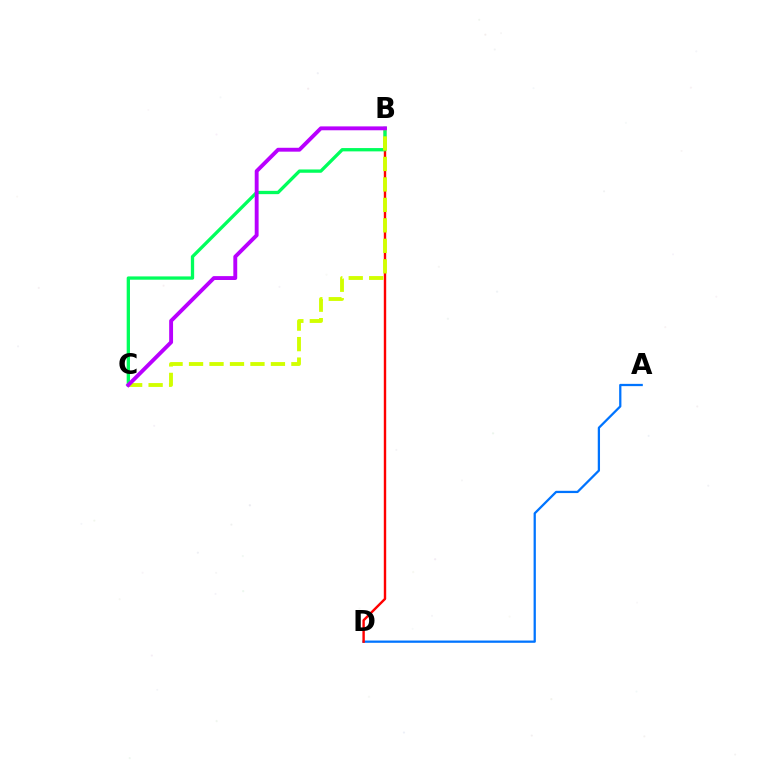{('A', 'D'): [{'color': '#0074ff', 'line_style': 'solid', 'thickness': 1.63}], ('B', 'D'): [{'color': '#ff0000', 'line_style': 'solid', 'thickness': 1.73}], ('B', 'C'): [{'color': '#00ff5c', 'line_style': 'solid', 'thickness': 2.38}, {'color': '#d1ff00', 'line_style': 'dashed', 'thickness': 2.78}, {'color': '#b900ff', 'line_style': 'solid', 'thickness': 2.79}]}